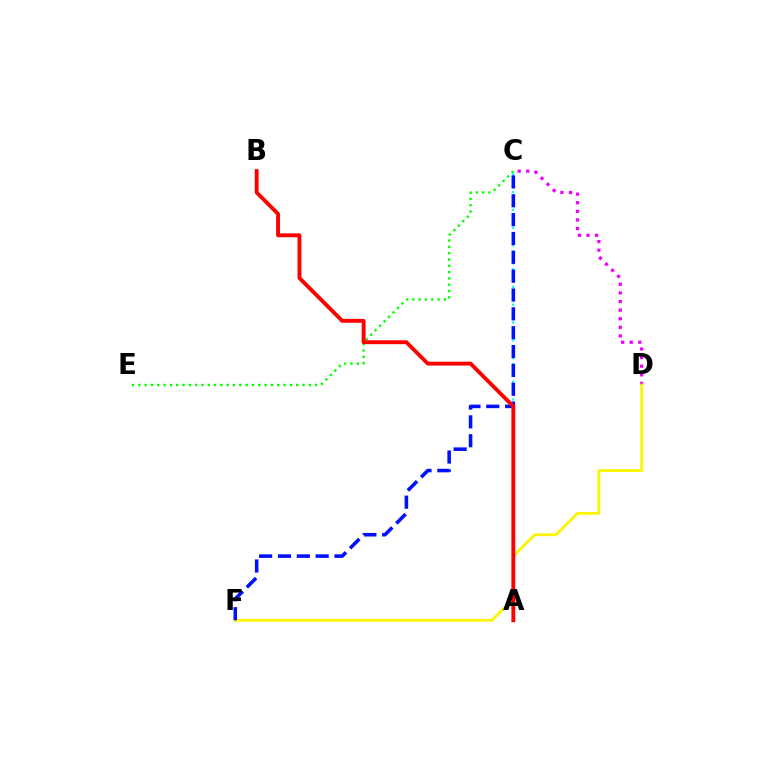{('A', 'C'): [{'color': '#00fff6', 'line_style': 'dotted', 'thickness': 1.61}], ('C', 'E'): [{'color': '#08ff00', 'line_style': 'dotted', 'thickness': 1.72}], ('C', 'D'): [{'color': '#ee00ff', 'line_style': 'dotted', 'thickness': 2.34}], ('D', 'F'): [{'color': '#fcf500', 'line_style': 'solid', 'thickness': 2.01}], ('C', 'F'): [{'color': '#0010ff', 'line_style': 'dashed', 'thickness': 2.56}], ('A', 'B'): [{'color': '#ff0000', 'line_style': 'solid', 'thickness': 2.79}]}